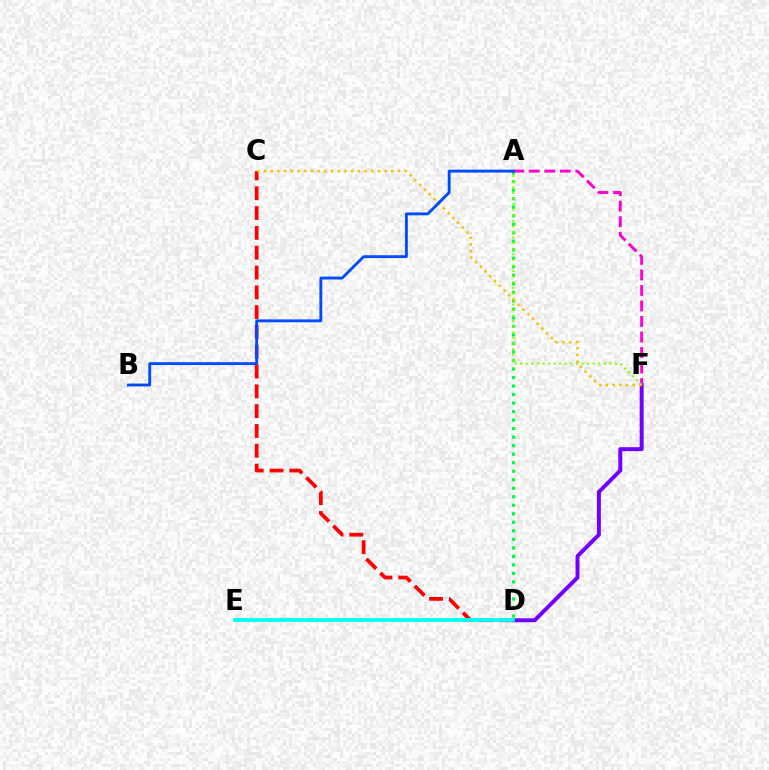{('C', 'D'): [{'color': '#ff0000', 'line_style': 'dashed', 'thickness': 2.69}], ('A', 'D'): [{'color': '#00ff39', 'line_style': 'dotted', 'thickness': 2.31}], ('D', 'F'): [{'color': '#7200ff', 'line_style': 'solid', 'thickness': 2.85}], ('A', 'F'): [{'color': '#ff00cf', 'line_style': 'dashed', 'thickness': 2.11}, {'color': '#84ff00', 'line_style': 'dotted', 'thickness': 1.52}], ('C', 'F'): [{'color': '#ffbd00', 'line_style': 'dotted', 'thickness': 1.82}], ('A', 'B'): [{'color': '#004bff', 'line_style': 'solid', 'thickness': 2.06}], ('D', 'E'): [{'color': '#00fff6', 'line_style': 'solid', 'thickness': 2.73}]}